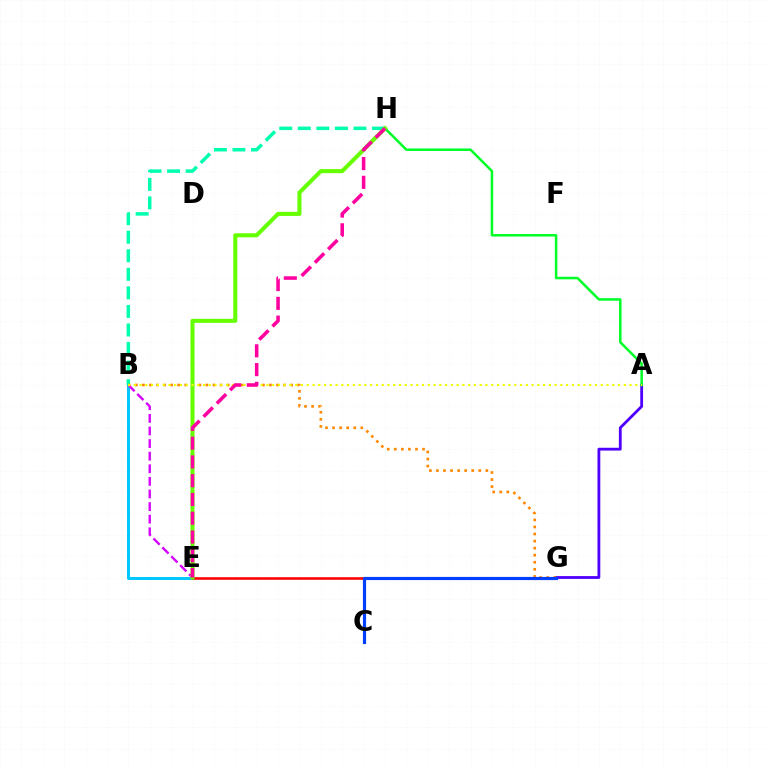{('B', 'E'): [{'color': '#00c7ff', 'line_style': 'solid', 'thickness': 2.15}, {'color': '#d600ff', 'line_style': 'dashed', 'thickness': 1.71}], ('A', 'G'): [{'color': '#4f00ff', 'line_style': 'solid', 'thickness': 2.02}], ('B', 'H'): [{'color': '#00ffaf', 'line_style': 'dashed', 'thickness': 2.52}], ('E', 'G'): [{'color': '#ff0000', 'line_style': 'solid', 'thickness': 1.87}], ('A', 'H'): [{'color': '#00ff27', 'line_style': 'solid', 'thickness': 1.81}], ('B', 'G'): [{'color': '#ff8800', 'line_style': 'dotted', 'thickness': 1.92}], ('E', 'H'): [{'color': '#66ff00', 'line_style': 'solid', 'thickness': 2.92}, {'color': '#ff00a0', 'line_style': 'dashed', 'thickness': 2.55}], ('C', 'G'): [{'color': '#003fff', 'line_style': 'solid', 'thickness': 2.28}], ('A', 'B'): [{'color': '#eeff00', 'line_style': 'dotted', 'thickness': 1.57}]}